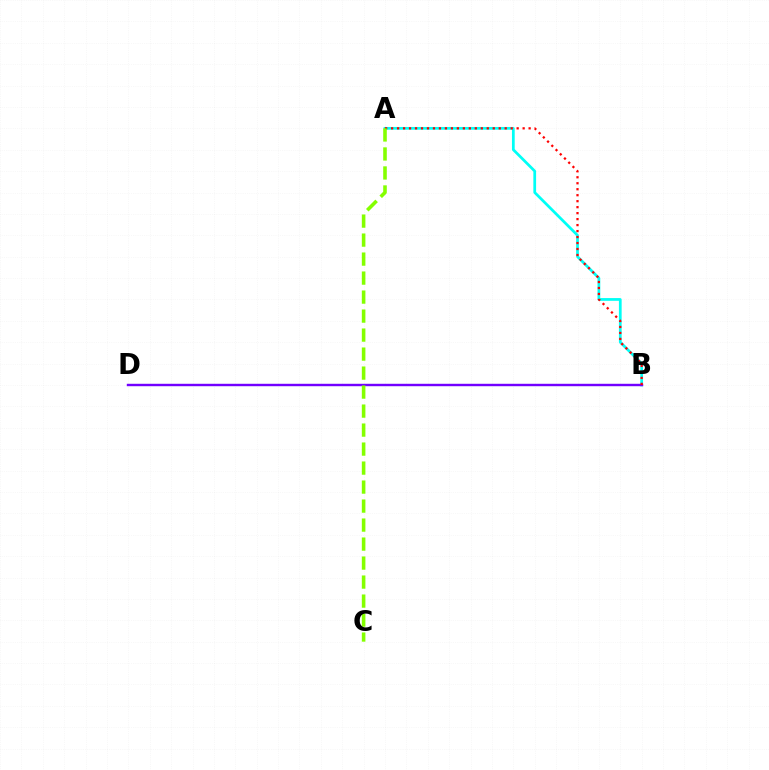{('A', 'B'): [{'color': '#00fff6', 'line_style': 'solid', 'thickness': 1.97}, {'color': '#ff0000', 'line_style': 'dotted', 'thickness': 1.62}], ('B', 'D'): [{'color': '#7200ff', 'line_style': 'solid', 'thickness': 1.75}], ('A', 'C'): [{'color': '#84ff00', 'line_style': 'dashed', 'thickness': 2.58}]}